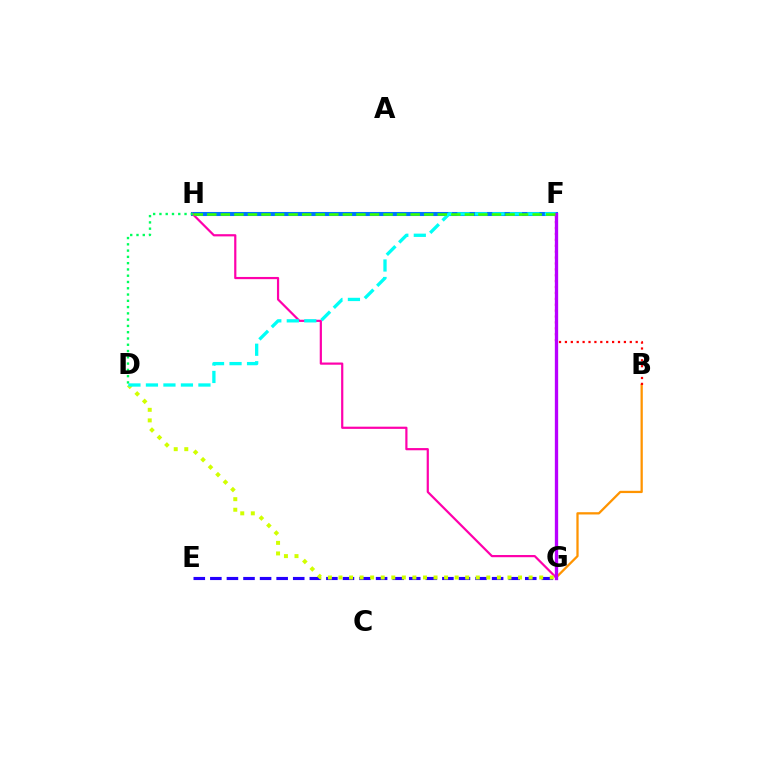{('F', 'H'): [{'color': '#0074ff', 'line_style': 'solid', 'thickness': 2.91}, {'color': '#3dff00', 'line_style': 'dashed', 'thickness': 1.84}], ('E', 'G'): [{'color': '#2500ff', 'line_style': 'dashed', 'thickness': 2.25}], ('G', 'H'): [{'color': '#ff00ac', 'line_style': 'solid', 'thickness': 1.59}], ('B', 'G'): [{'color': '#ff9400', 'line_style': 'solid', 'thickness': 1.64}], ('D', 'G'): [{'color': '#d1ff00', 'line_style': 'dotted', 'thickness': 2.87}], ('D', 'H'): [{'color': '#00ff5c', 'line_style': 'dotted', 'thickness': 1.71}], ('D', 'F'): [{'color': '#00fff6', 'line_style': 'dashed', 'thickness': 2.38}], ('B', 'F'): [{'color': '#ff0000', 'line_style': 'dotted', 'thickness': 1.6}], ('F', 'G'): [{'color': '#b900ff', 'line_style': 'solid', 'thickness': 2.39}]}